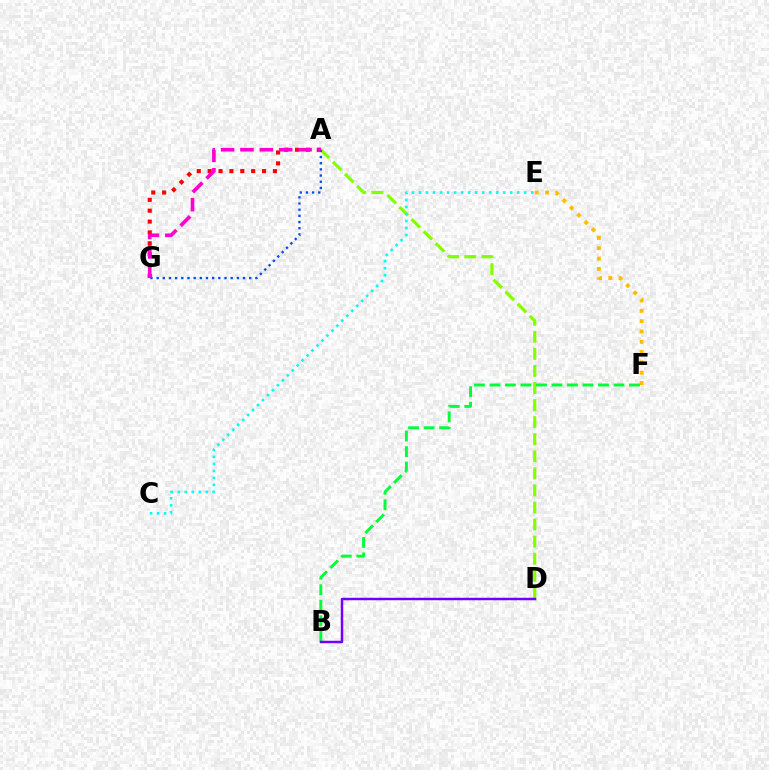{('A', 'D'): [{'color': '#84ff00', 'line_style': 'dashed', 'thickness': 2.32}], ('A', 'G'): [{'color': '#ff0000', 'line_style': 'dotted', 'thickness': 2.96}, {'color': '#004bff', 'line_style': 'dotted', 'thickness': 1.68}, {'color': '#ff00cf', 'line_style': 'dashed', 'thickness': 2.63}], ('E', 'F'): [{'color': '#ffbd00', 'line_style': 'dotted', 'thickness': 2.8}], ('B', 'F'): [{'color': '#00ff39', 'line_style': 'dashed', 'thickness': 2.11}], ('B', 'D'): [{'color': '#7200ff', 'line_style': 'solid', 'thickness': 1.77}], ('C', 'E'): [{'color': '#00fff6', 'line_style': 'dotted', 'thickness': 1.91}]}